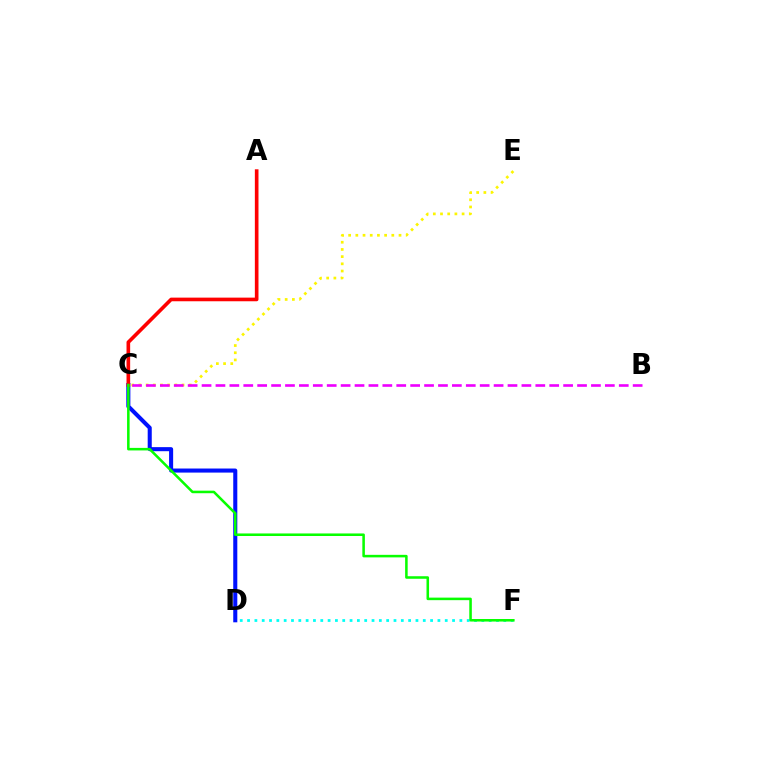{('C', 'D'): [{'color': '#0010ff', 'line_style': 'solid', 'thickness': 2.93}], ('D', 'F'): [{'color': '#00fff6', 'line_style': 'dotted', 'thickness': 1.99}], ('A', 'C'): [{'color': '#ff0000', 'line_style': 'solid', 'thickness': 2.62}], ('C', 'F'): [{'color': '#08ff00', 'line_style': 'solid', 'thickness': 1.83}], ('C', 'E'): [{'color': '#fcf500', 'line_style': 'dotted', 'thickness': 1.95}], ('B', 'C'): [{'color': '#ee00ff', 'line_style': 'dashed', 'thickness': 1.89}]}